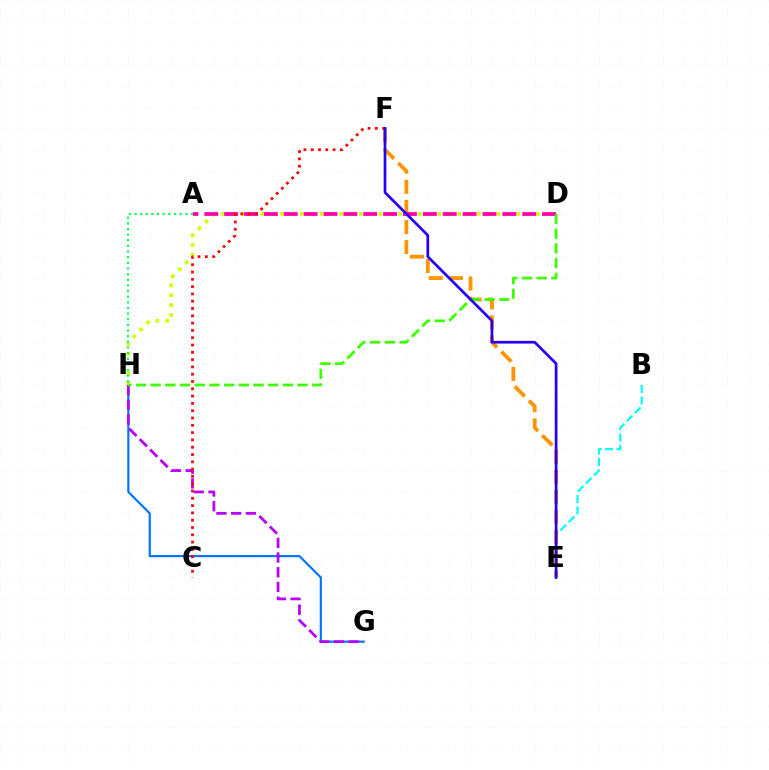{('G', 'H'): [{'color': '#0074ff', 'line_style': 'solid', 'thickness': 1.56}, {'color': '#b900ff', 'line_style': 'dashed', 'thickness': 2.0}], ('B', 'E'): [{'color': '#00fff6', 'line_style': 'dashed', 'thickness': 1.56}], ('D', 'H'): [{'color': '#d1ff00', 'line_style': 'dotted', 'thickness': 2.67}, {'color': '#3dff00', 'line_style': 'dashed', 'thickness': 2.0}], ('E', 'F'): [{'color': '#ff9400', 'line_style': 'dashed', 'thickness': 2.73}, {'color': '#2500ff', 'line_style': 'solid', 'thickness': 1.94}], ('A', 'D'): [{'color': '#ff00ac', 'line_style': 'dashed', 'thickness': 2.7}], ('A', 'H'): [{'color': '#00ff5c', 'line_style': 'dotted', 'thickness': 1.53}], ('C', 'F'): [{'color': '#ff0000', 'line_style': 'dotted', 'thickness': 1.98}]}